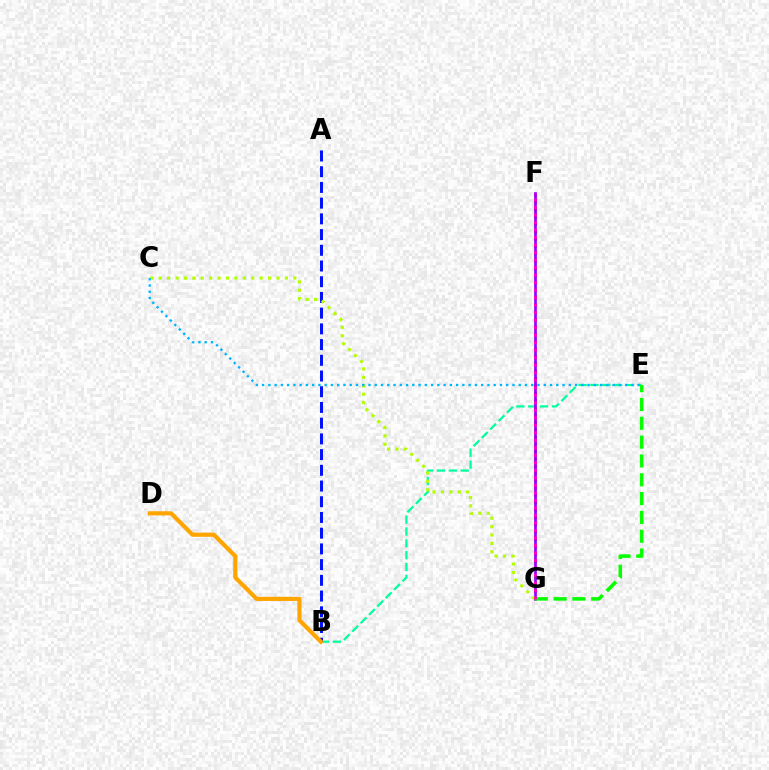{('B', 'E'): [{'color': '#00ff9d', 'line_style': 'dashed', 'thickness': 1.61}], ('F', 'G'): [{'color': '#ff0000', 'line_style': 'dotted', 'thickness': 1.99}, {'color': '#9b00ff', 'line_style': 'solid', 'thickness': 1.95}, {'color': '#ff00bd', 'line_style': 'dotted', 'thickness': 2.04}], ('A', 'B'): [{'color': '#0010ff', 'line_style': 'dashed', 'thickness': 2.14}], ('B', 'D'): [{'color': '#ffa500', 'line_style': 'solid', 'thickness': 2.99}], ('C', 'G'): [{'color': '#b3ff00', 'line_style': 'dotted', 'thickness': 2.29}], ('E', 'G'): [{'color': '#08ff00', 'line_style': 'dashed', 'thickness': 2.56}], ('C', 'E'): [{'color': '#00b5ff', 'line_style': 'dotted', 'thickness': 1.7}]}